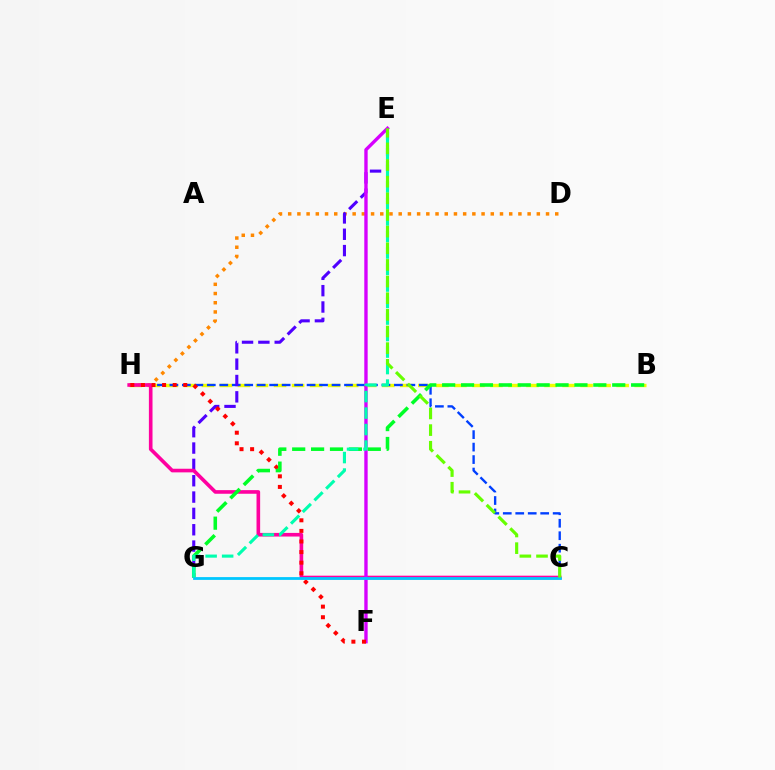{('B', 'H'): [{'color': '#eeff00', 'line_style': 'dashed', 'thickness': 2.45}], ('C', 'H'): [{'color': '#003fff', 'line_style': 'dashed', 'thickness': 1.69}, {'color': '#ff00a0', 'line_style': 'solid', 'thickness': 2.61}], ('D', 'H'): [{'color': '#ff8800', 'line_style': 'dotted', 'thickness': 2.5}], ('E', 'G'): [{'color': '#4f00ff', 'line_style': 'dashed', 'thickness': 2.22}, {'color': '#00ffaf', 'line_style': 'dashed', 'thickness': 2.24}], ('E', 'F'): [{'color': '#d600ff', 'line_style': 'solid', 'thickness': 2.42}], ('F', 'H'): [{'color': '#ff0000', 'line_style': 'dotted', 'thickness': 2.88}], ('B', 'G'): [{'color': '#00ff27', 'line_style': 'dashed', 'thickness': 2.57}], ('C', 'G'): [{'color': '#00c7ff', 'line_style': 'solid', 'thickness': 2.01}], ('C', 'E'): [{'color': '#66ff00', 'line_style': 'dashed', 'thickness': 2.26}]}